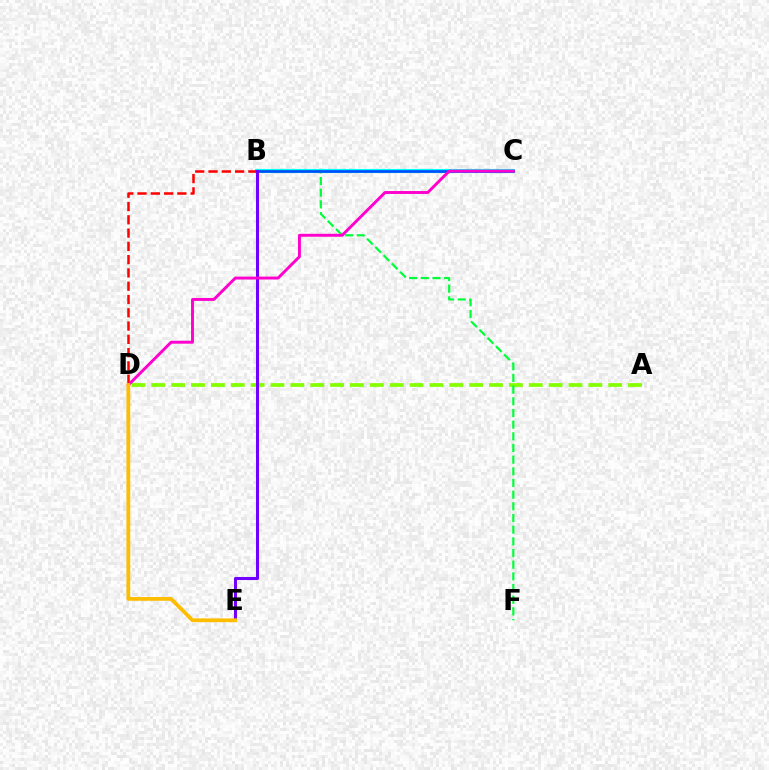{('A', 'D'): [{'color': '#84ff00', 'line_style': 'dashed', 'thickness': 2.7}], ('B', 'C'): [{'color': '#00fff6', 'line_style': 'solid', 'thickness': 2.97}, {'color': '#004bff', 'line_style': 'solid', 'thickness': 1.91}], ('B', 'D'): [{'color': '#ff0000', 'line_style': 'dashed', 'thickness': 1.8}], ('B', 'F'): [{'color': '#00ff39', 'line_style': 'dashed', 'thickness': 1.59}], ('B', 'E'): [{'color': '#7200ff', 'line_style': 'solid', 'thickness': 2.2}], ('C', 'D'): [{'color': '#ff00cf', 'line_style': 'solid', 'thickness': 2.1}], ('D', 'E'): [{'color': '#ffbd00', 'line_style': 'solid', 'thickness': 2.72}]}